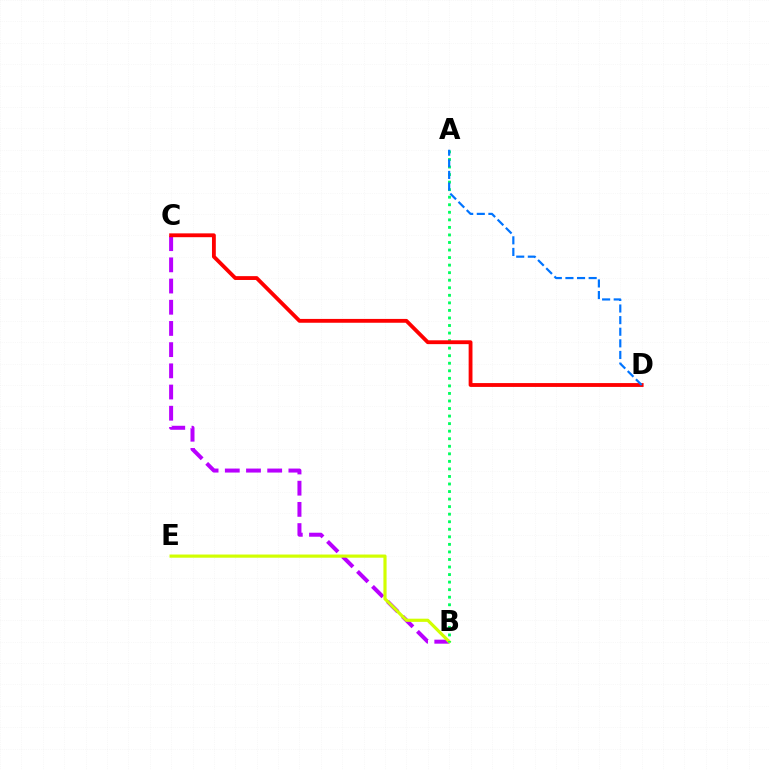{('B', 'C'): [{'color': '#b900ff', 'line_style': 'dashed', 'thickness': 2.88}], ('B', 'E'): [{'color': '#d1ff00', 'line_style': 'solid', 'thickness': 2.28}], ('A', 'B'): [{'color': '#00ff5c', 'line_style': 'dotted', 'thickness': 2.05}], ('C', 'D'): [{'color': '#ff0000', 'line_style': 'solid', 'thickness': 2.76}], ('A', 'D'): [{'color': '#0074ff', 'line_style': 'dashed', 'thickness': 1.58}]}